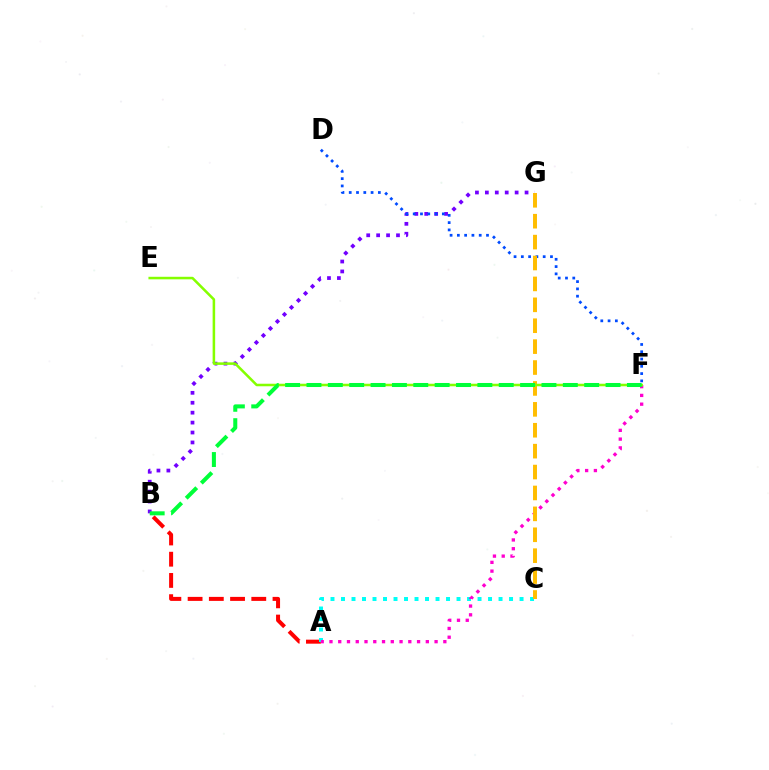{('A', 'B'): [{'color': '#ff0000', 'line_style': 'dashed', 'thickness': 2.88}], ('B', 'G'): [{'color': '#7200ff', 'line_style': 'dotted', 'thickness': 2.7}], ('D', 'F'): [{'color': '#004bff', 'line_style': 'dotted', 'thickness': 1.98}], ('A', 'C'): [{'color': '#00fff6', 'line_style': 'dotted', 'thickness': 2.85}], ('A', 'F'): [{'color': '#ff00cf', 'line_style': 'dotted', 'thickness': 2.38}], ('C', 'G'): [{'color': '#ffbd00', 'line_style': 'dashed', 'thickness': 2.84}], ('E', 'F'): [{'color': '#84ff00', 'line_style': 'solid', 'thickness': 1.83}], ('B', 'F'): [{'color': '#00ff39', 'line_style': 'dashed', 'thickness': 2.9}]}